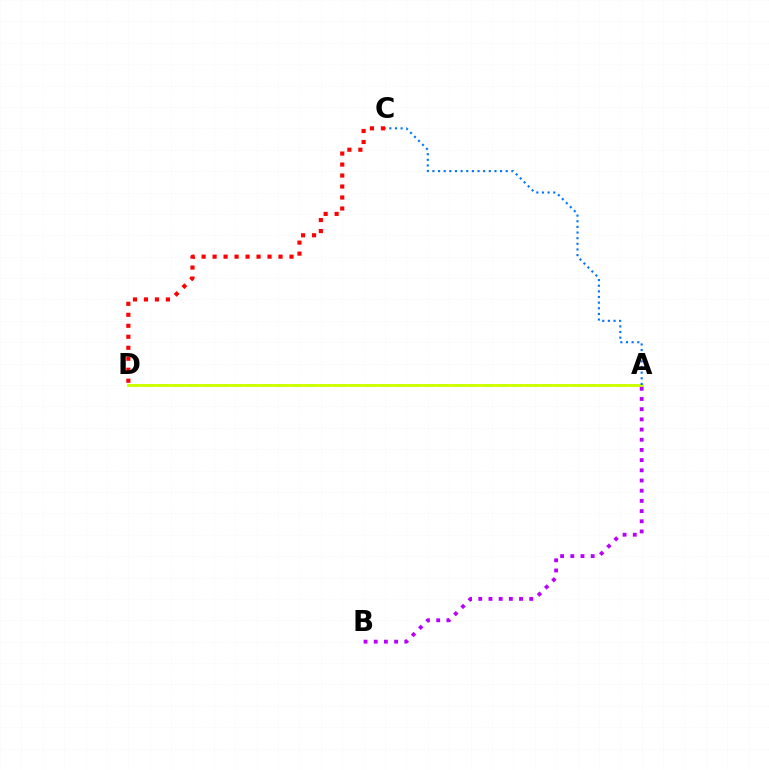{('A', 'D'): [{'color': '#00ff5c', 'line_style': 'dashed', 'thickness': 2.0}, {'color': '#d1ff00', 'line_style': 'solid', 'thickness': 2.08}], ('C', 'D'): [{'color': '#ff0000', 'line_style': 'dotted', 'thickness': 2.99}], ('A', 'C'): [{'color': '#0074ff', 'line_style': 'dotted', 'thickness': 1.53}], ('A', 'B'): [{'color': '#b900ff', 'line_style': 'dotted', 'thickness': 2.77}]}